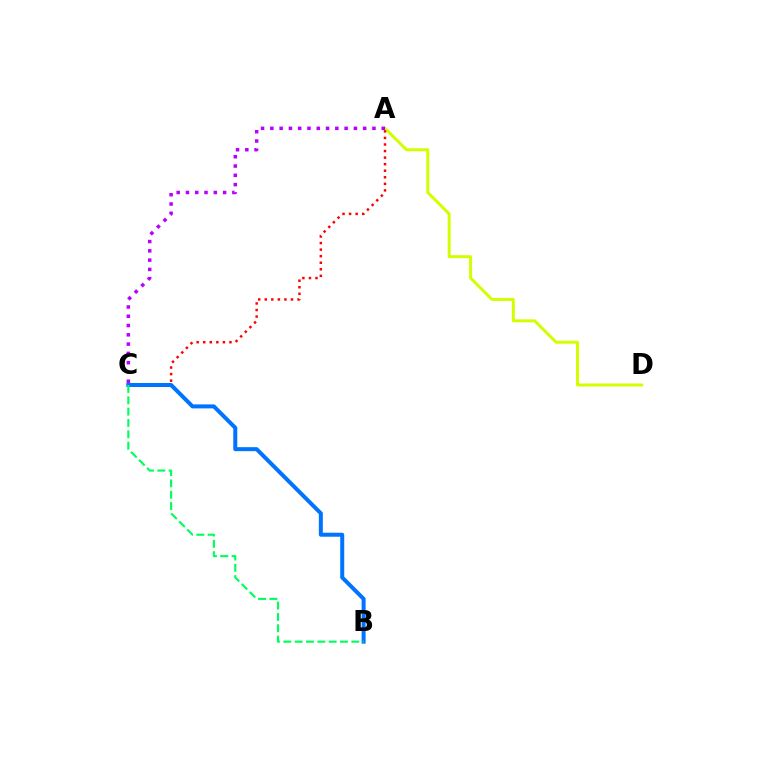{('A', 'D'): [{'color': '#d1ff00', 'line_style': 'solid', 'thickness': 2.15}], ('A', 'C'): [{'color': '#b900ff', 'line_style': 'dotted', 'thickness': 2.52}, {'color': '#ff0000', 'line_style': 'dotted', 'thickness': 1.78}], ('B', 'C'): [{'color': '#0074ff', 'line_style': 'solid', 'thickness': 2.88}, {'color': '#00ff5c', 'line_style': 'dashed', 'thickness': 1.54}]}